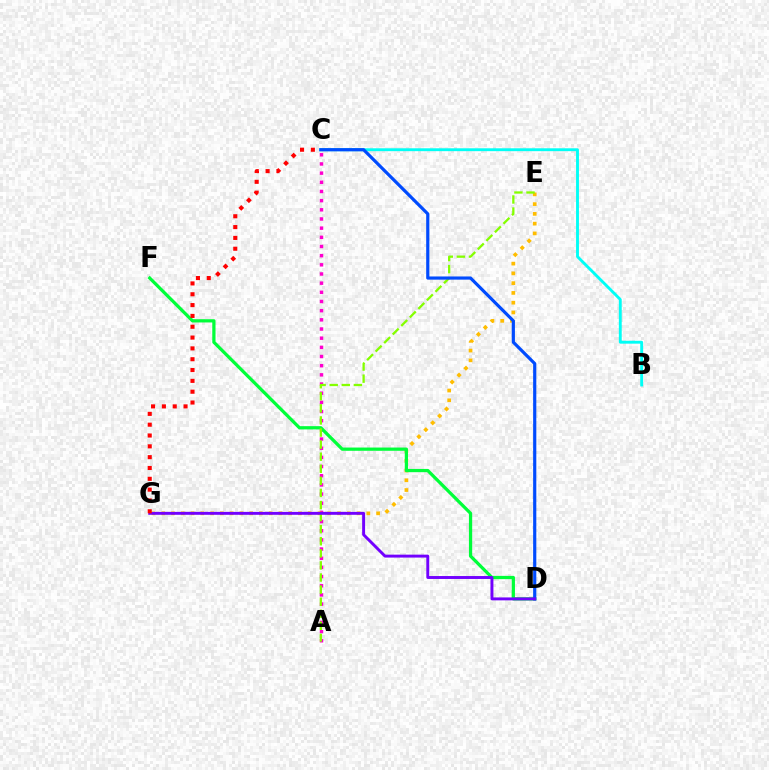{('B', 'C'): [{'color': '#00fff6', 'line_style': 'solid', 'thickness': 2.07}], ('A', 'C'): [{'color': '#ff00cf', 'line_style': 'dotted', 'thickness': 2.49}], ('E', 'G'): [{'color': '#ffbd00', 'line_style': 'dotted', 'thickness': 2.65}], ('D', 'F'): [{'color': '#00ff39', 'line_style': 'solid', 'thickness': 2.34}], ('A', 'E'): [{'color': '#84ff00', 'line_style': 'dashed', 'thickness': 1.64}], ('C', 'D'): [{'color': '#004bff', 'line_style': 'solid', 'thickness': 2.29}], ('D', 'G'): [{'color': '#7200ff', 'line_style': 'solid', 'thickness': 2.11}], ('C', 'G'): [{'color': '#ff0000', 'line_style': 'dotted', 'thickness': 2.94}]}